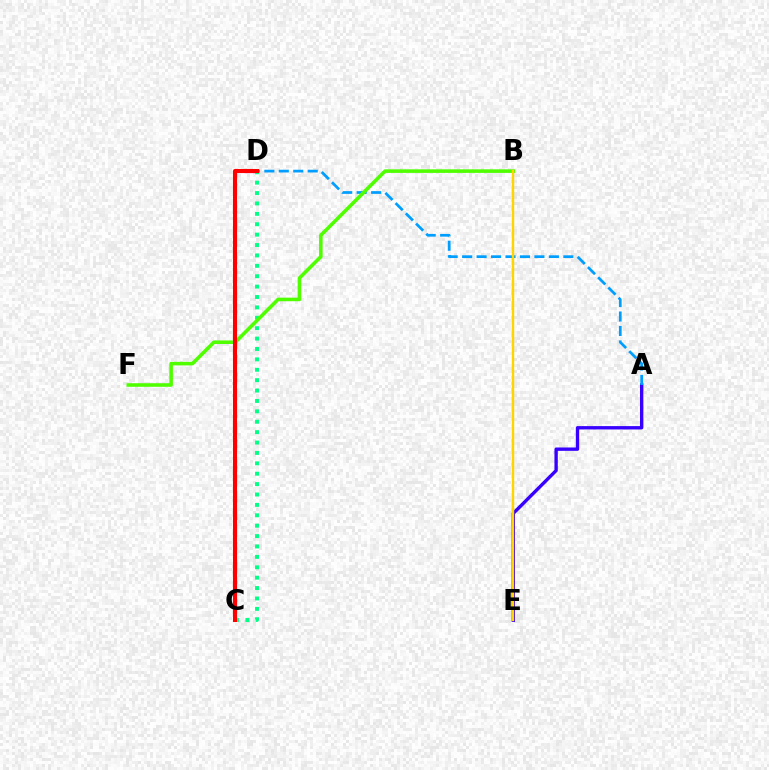{('A', 'E'): [{'color': '#3700ff', 'line_style': 'solid', 'thickness': 2.41}], ('C', 'D'): [{'color': '#ff00ed', 'line_style': 'dashed', 'thickness': 2.32}, {'color': '#00ff86', 'line_style': 'dotted', 'thickness': 2.82}, {'color': '#ff0000', 'line_style': 'solid', 'thickness': 2.93}], ('A', 'D'): [{'color': '#009eff', 'line_style': 'dashed', 'thickness': 1.96}], ('B', 'F'): [{'color': '#4fff00', 'line_style': 'solid', 'thickness': 2.57}], ('B', 'E'): [{'color': '#ffd500', 'line_style': 'solid', 'thickness': 1.73}]}